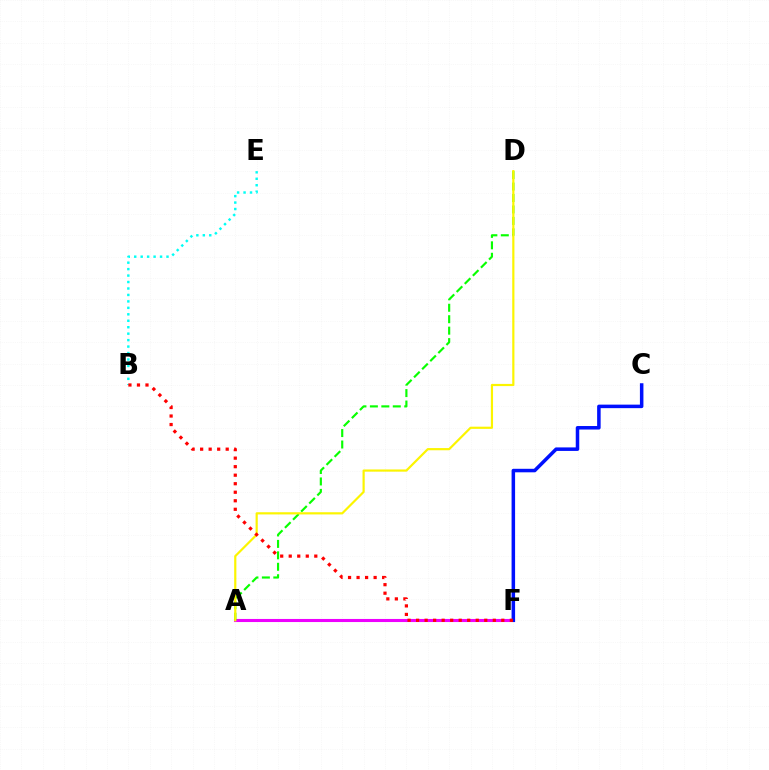{('A', 'F'): [{'color': '#ee00ff', 'line_style': 'solid', 'thickness': 2.22}], ('C', 'F'): [{'color': '#0010ff', 'line_style': 'solid', 'thickness': 2.53}], ('A', 'D'): [{'color': '#08ff00', 'line_style': 'dashed', 'thickness': 1.56}, {'color': '#fcf500', 'line_style': 'solid', 'thickness': 1.57}], ('B', 'E'): [{'color': '#00fff6', 'line_style': 'dotted', 'thickness': 1.75}], ('B', 'F'): [{'color': '#ff0000', 'line_style': 'dotted', 'thickness': 2.32}]}